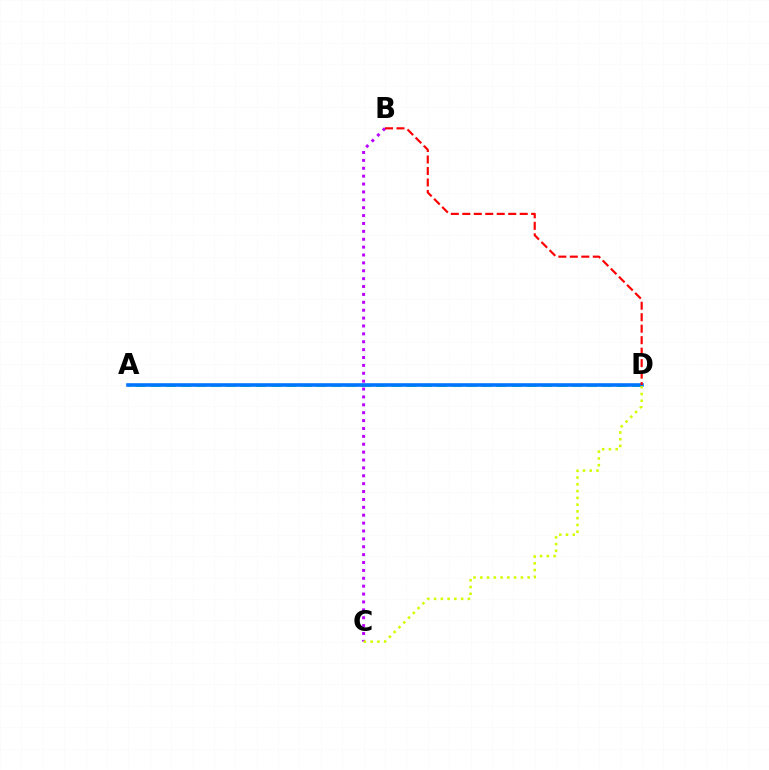{('B', 'C'): [{'color': '#b900ff', 'line_style': 'dotted', 'thickness': 2.14}], ('A', 'D'): [{'color': '#00ff5c', 'line_style': 'dashed', 'thickness': 2.04}, {'color': '#0074ff', 'line_style': 'solid', 'thickness': 2.59}], ('C', 'D'): [{'color': '#d1ff00', 'line_style': 'dotted', 'thickness': 1.84}], ('B', 'D'): [{'color': '#ff0000', 'line_style': 'dashed', 'thickness': 1.56}]}